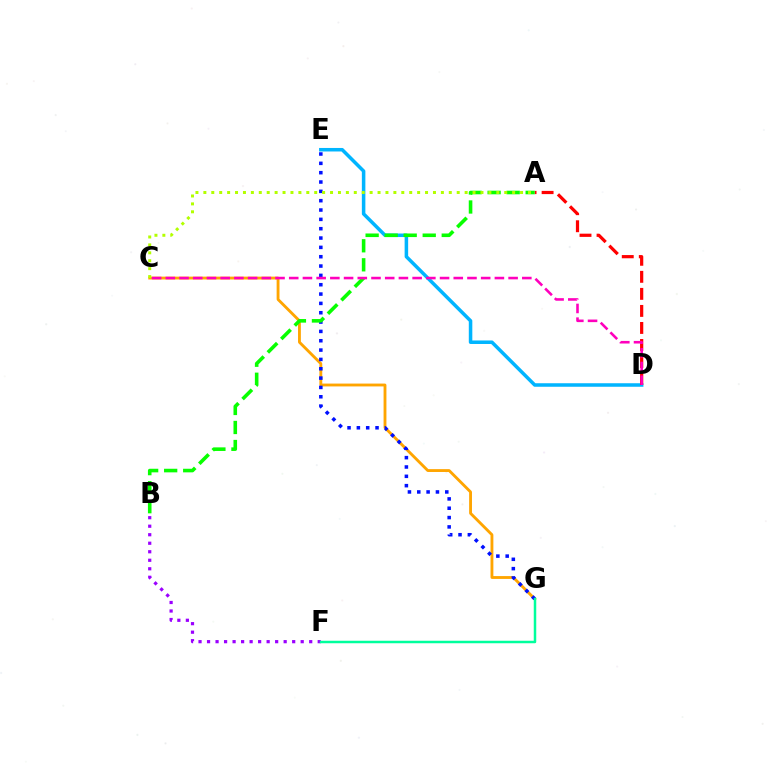{('D', 'E'): [{'color': '#00b5ff', 'line_style': 'solid', 'thickness': 2.53}], ('C', 'G'): [{'color': '#ffa500', 'line_style': 'solid', 'thickness': 2.05}], ('B', 'F'): [{'color': '#9b00ff', 'line_style': 'dotted', 'thickness': 2.31}], ('A', 'D'): [{'color': '#ff0000', 'line_style': 'dashed', 'thickness': 2.31}], ('E', 'G'): [{'color': '#0010ff', 'line_style': 'dotted', 'thickness': 2.54}], ('F', 'G'): [{'color': '#00ff9d', 'line_style': 'solid', 'thickness': 1.79}], ('A', 'B'): [{'color': '#08ff00', 'line_style': 'dashed', 'thickness': 2.59}], ('C', 'D'): [{'color': '#ff00bd', 'line_style': 'dashed', 'thickness': 1.86}], ('A', 'C'): [{'color': '#b3ff00', 'line_style': 'dotted', 'thickness': 2.15}]}